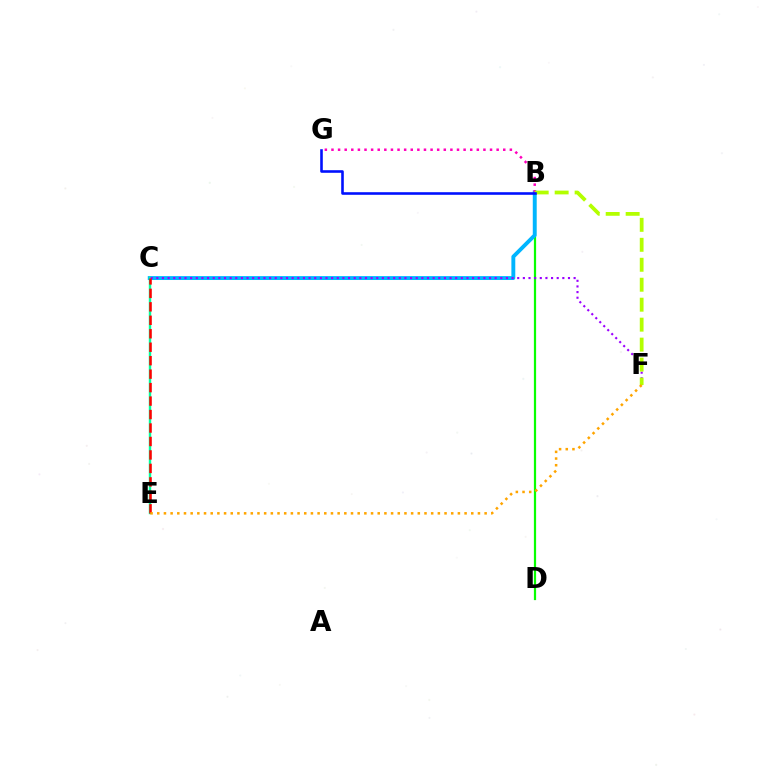{('B', 'D'): [{'color': '#08ff00', 'line_style': 'solid', 'thickness': 1.6}], ('B', 'C'): [{'color': '#00b5ff', 'line_style': 'solid', 'thickness': 2.8}], ('C', 'E'): [{'color': '#00ff9d', 'line_style': 'solid', 'thickness': 1.75}, {'color': '#ff0000', 'line_style': 'dashed', 'thickness': 1.83}], ('C', 'F'): [{'color': '#9b00ff', 'line_style': 'dotted', 'thickness': 1.53}], ('B', 'G'): [{'color': '#ff00bd', 'line_style': 'dotted', 'thickness': 1.8}, {'color': '#0010ff', 'line_style': 'solid', 'thickness': 1.87}], ('B', 'F'): [{'color': '#b3ff00', 'line_style': 'dashed', 'thickness': 2.71}], ('E', 'F'): [{'color': '#ffa500', 'line_style': 'dotted', 'thickness': 1.82}]}